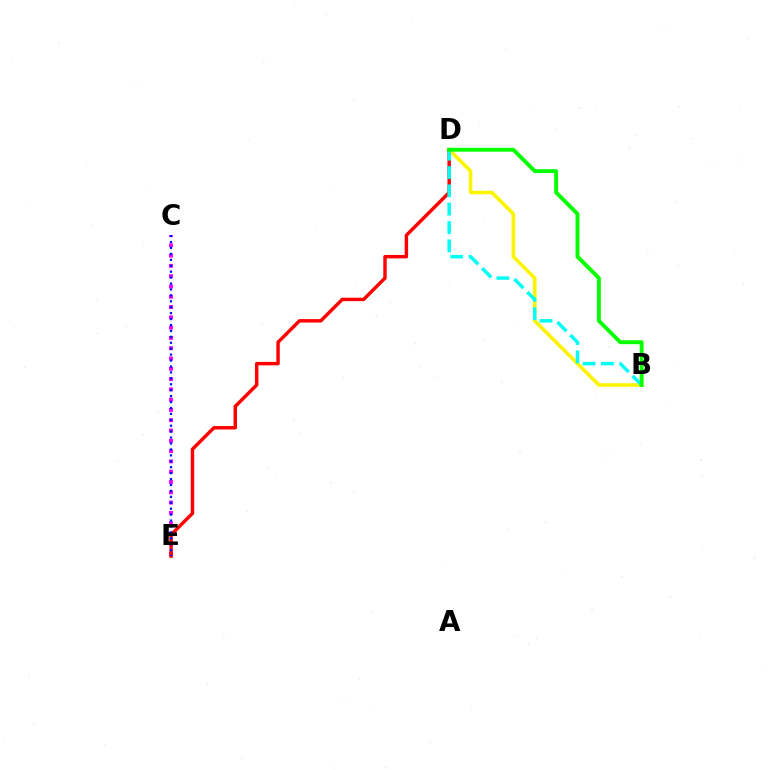{('C', 'E'): [{'color': '#ee00ff', 'line_style': 'dotted', 'thickness': 2.8}, {'color': '#0010ff', 'line_style': 'dotted', 'thickness': 1.61}], ('D', 'E'): [{'color': '#ff0000', 'line_style': 'solid', 'thickness': 2.47}], ('B', 'D'): [{'color': '#fcf500', 'line_style': 'solid', 'thickness': 2.6}, {'color': '#00fff6', 'line_style': 'dashed', 'thickness': 2.49}, {'color': '#08ff00', 'line_style': 'solid', 'thickness': 2.82}]}